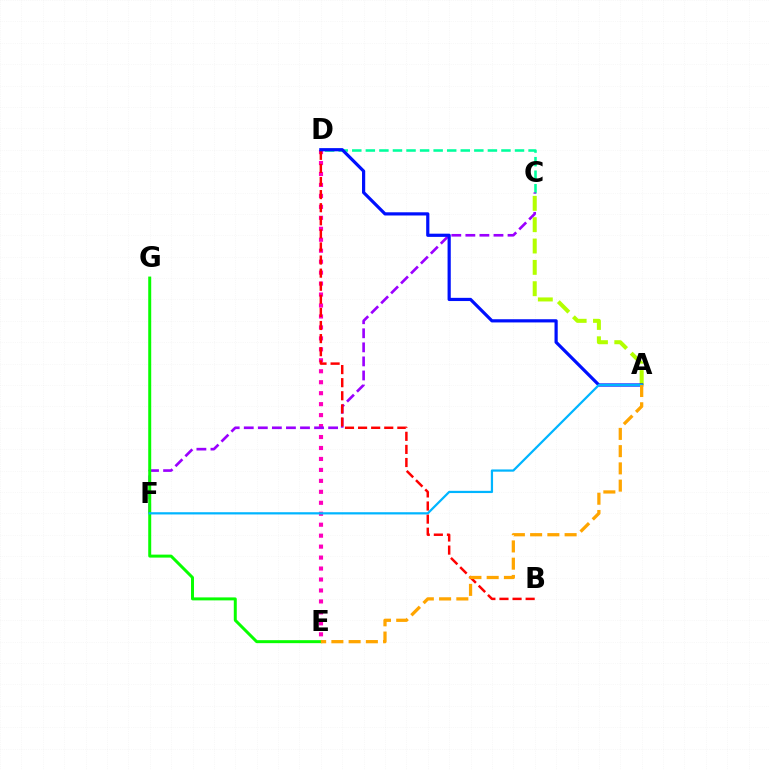{('D', 'E'): [{'color': '#ff00bd', 'line_style': 'dotted', 'thickness': 2.98}], ('C', 'D'): [{'color': '#00ff9d', 'line_style': 'dashed', 'thickness': 1.84}], ('C', 'F'): [{'color': '#9b00ff', 'line_style': 'dashed', 'thickness': 1.91}], ('E', 'G'): [{'color': '#08ff00', 'line_style': 'solid', 'thickness': 2.15}], ('A', 'C'): [{'color': '#b3ff00', 'line_style': 'dashed', 'thickness': 2.9}], ('B', 'D'): [{'color': '#ff0000', 'line_style': 'dashed', 'thickness': 1.78}], ('A', 'D'): [{'color': '#0010ff', 'line_style': 'solid', 'thickness': 2.3}], ('A', 'F'): [{'color': '#00b5ff', 'line_style': 'solid', 'thickness': 1.6}], ('A', 'E'): [{'color': '#ffa500', 'line_style': 'dashed', 'thickness': 2.34}]}